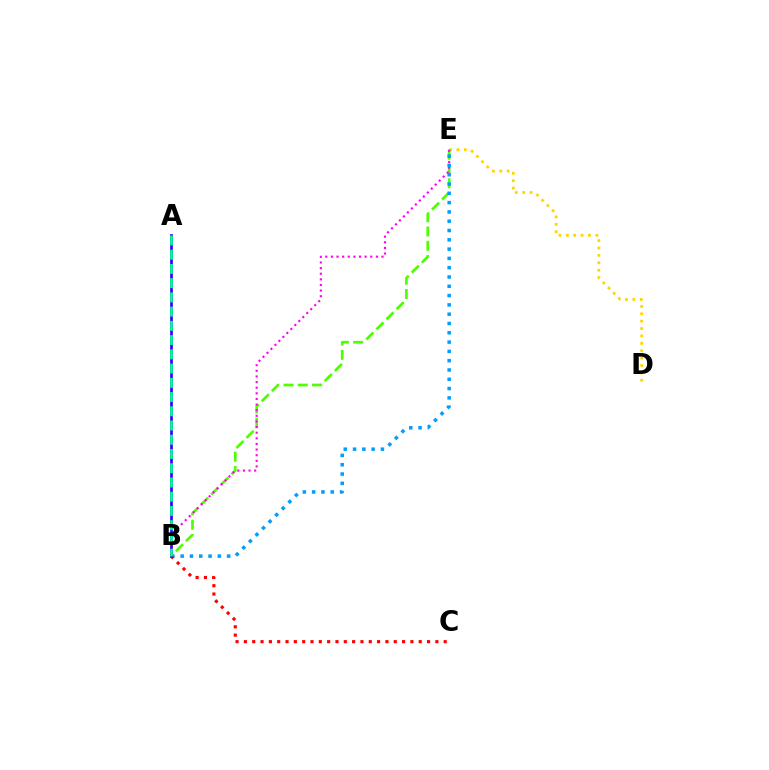{('D', 'E'): [{'color': '#ffd500', 'line_style': 'dotted', 'thickness': 2.01}], ('B', 'E'): [{'color': '#4fff00', 'line_style': 'dashed', 'thickness': 1.94}, {'color': '#ff00ed', 'line_style': 'dotted', 'thickness': 1.53}, {'color': '#009eff', 'line_style': 'dotted', 'thickness': 2.53}], ('B', 'C'): [{'color': '#ff0000', 'line_style': 'dotted', 'thickness': 2.26}], ('A', 'B'): [{'color': '#3700ff', 'line_style': 'solid', 'thickness': 1.96}, {'color': '#00ff86', 'line_style': 'dashed', 'thickness': 1.93}]}